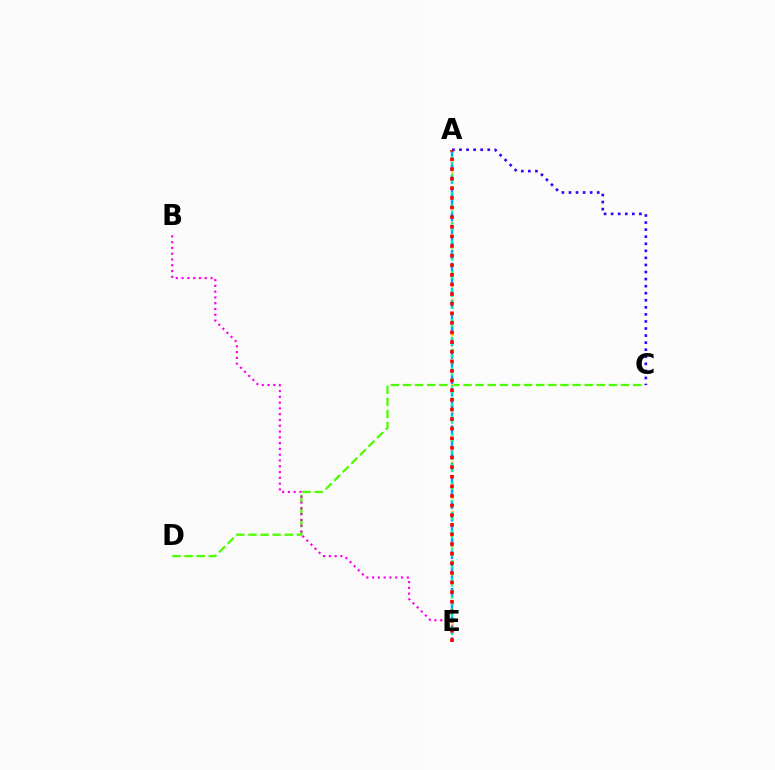{('C', 'D'): [{'color': '#4fff00', 'line_style': 'dashed', 'thickness': 1.65}], ('A', 'E'): [{'color': '#ffd500', 'line_style': 'dotted', 'thickness': 1.92}, {'color': '#009eff', 'line_style': 'dashed', 'thickness': 1.7}, {'color': '#00ff86', 'line_style': 'dotted', 'thickness': 1.64}, {'color': '#ff0000', 'line_style': 'dotted', 'thickness': 2.61}], ('B', 'E'): [{'color': '#ff00ed', 'line_style': 'dotted', 'thickness': 1.57}], ('A', 'C'): [{'color': '#3700ff', 'line_style': 'dotted', 'thickness': 1.92}]}